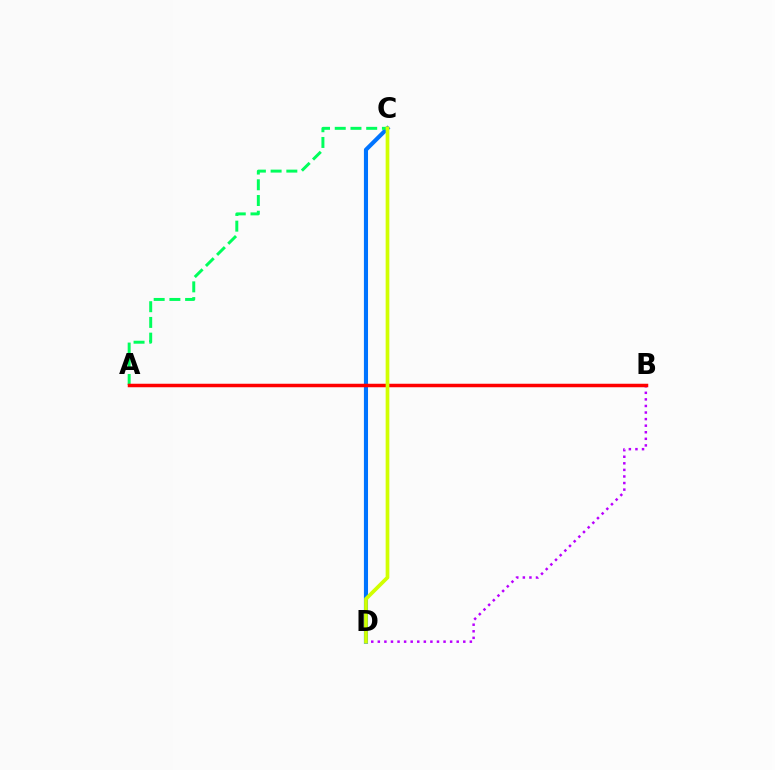{('C', 'D'): [{'color': '#0074ff', 'line_style': 'solid', 'thickness': 2.96}, {'color': '#d1ff00', 'line_style': 'solid', 'thickness': 2.66}], ('B', 'D'): [{'color': '#b900ff', 'line_style': 'dotted', 'thickness': 1.79}], ('A', 'C'): [{'color': '#00ff5c', 'line_style': 'dashed', 'thickness': 2.14}], ('A', 'B'): [{'color': '#ff0000', 'line_style': 'solid', 'thickness': 2.52}]}